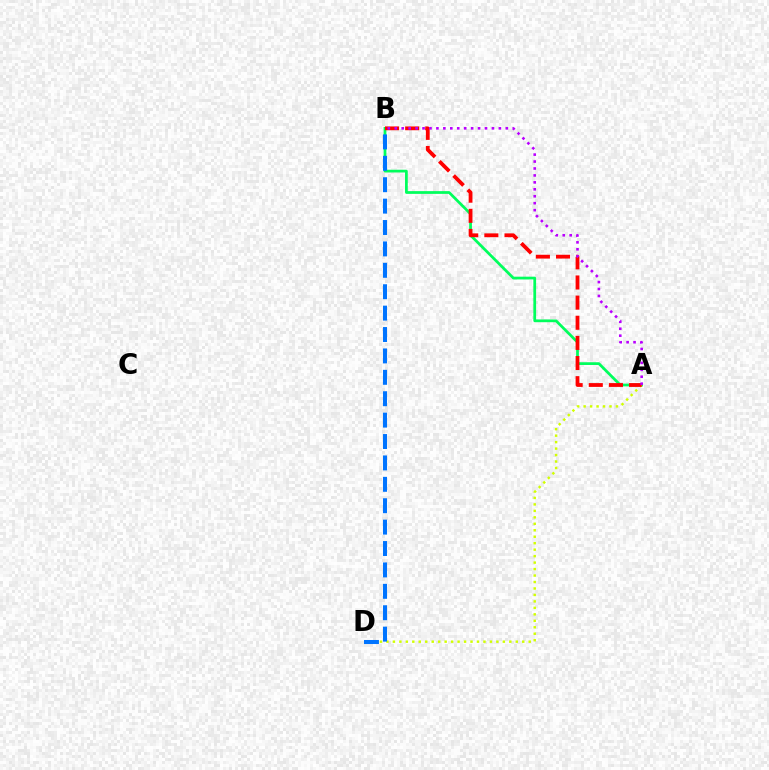{('A', 'B'): [{'color': '#00ff5c', 'line_style': 'solid', 'thickness': 1.97}, {'color': '#ff0000', 'line_style': 'dashed', 'thickness': 2.74}, {'color': '#b900ff', 'line_style': 'dotted', 'thickness': 1.89}], ('A', 'D'): [{'color': '#d1ff00', 'line_style': 'dotted', 'thickness': 1.76}], ('B', 'D'): [{'color': '#0074ff', 'line_style': 'dashed', 'thickness': 2.91}]}